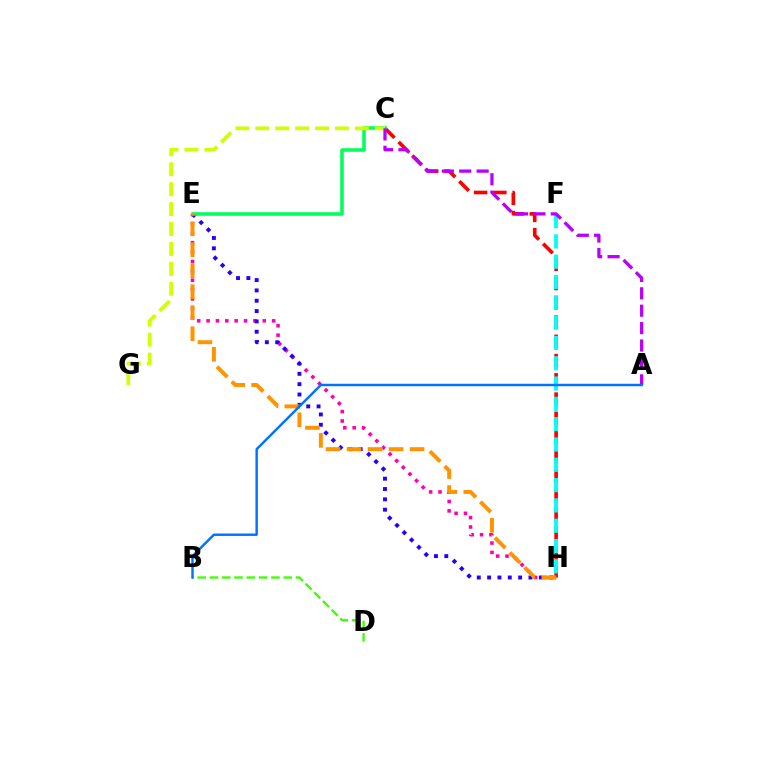{('C', 'H'): [{'color': '#ff0000', 'line_style': 'dashed', 'thickness': 2.62}], ('E', 'H'): [{'color': '#ff00ac', 'line_style': 'dotted', 'thickness': 2.55}, {'color': '#2500ff', 'line_style': 'dotted', 'thickness': 2.81}, {'color': '#ff9400', 'line_style': 'dashed', 'thickness': 2.85}], ('C', 'E'): [{'color': '#00ff5c', 'line_style': 'solid', 'thickness': 2.56}], ('C', 'G'): [{'color': '#d1ff00', 'line_style': 'dashed', 'thickness': 2.71}], ('F', 'H'): [{'color': '#00fff6', 'line_style': 'dashed', 'thickness': 2.76}], ('A', 'C'): [{'color': '#b900ff', 'line_style': 'dashed', 'thickness': 2.36}], ('B', 'D'): [{'color': '#3dff00', 'line_style': 'dashed', 'thickness': 1.67}], ('A', 'B'): [{'color': '#0074ff', 'line_style': 'solid', 'thickness': 1.76}]}